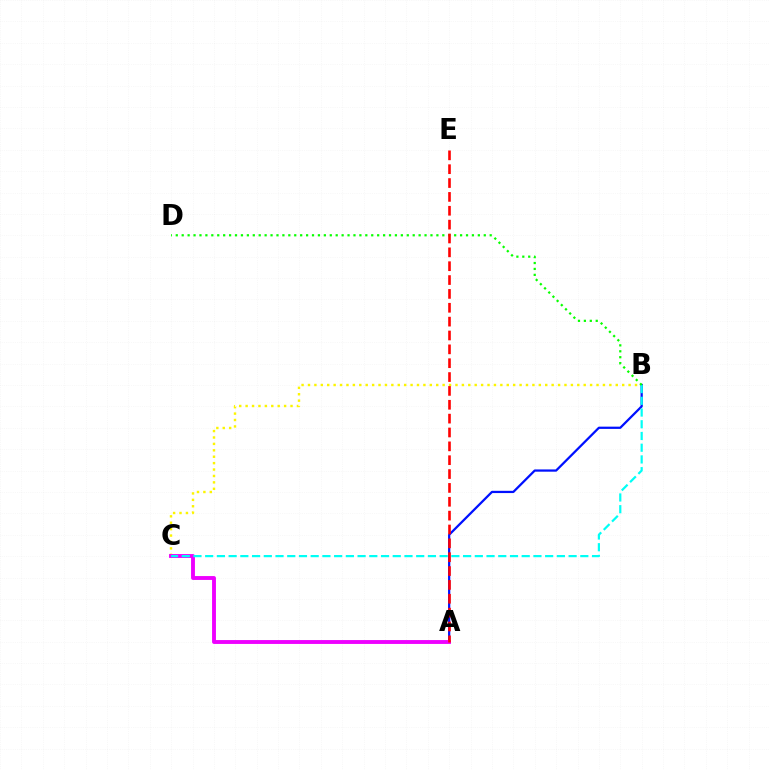{('B', 'C'): [{'color': '#fcf500', 'line_style': 'dotted', 'thickness': 1.74}, {'color': '#00fff6', 'line_style': 'dashed', 'thickness': 1.59}], ('A', 'B'): [{'color': '#0010ff', 'line_style': 'solid', 'thickness': 1.62}], ('A', 'C'): [{'color': '#ee00ff', 'line_style': 'solid', 'thickness': 2.79}], ('B', 'D'): [{'color': '#08ff00', 'line_style': 'dotted', 'thickness': 1.61}], ('A', 'E'): [{'color': '#ff0000', 'line_style': 'dashed', 'thickness': 1.88}]}